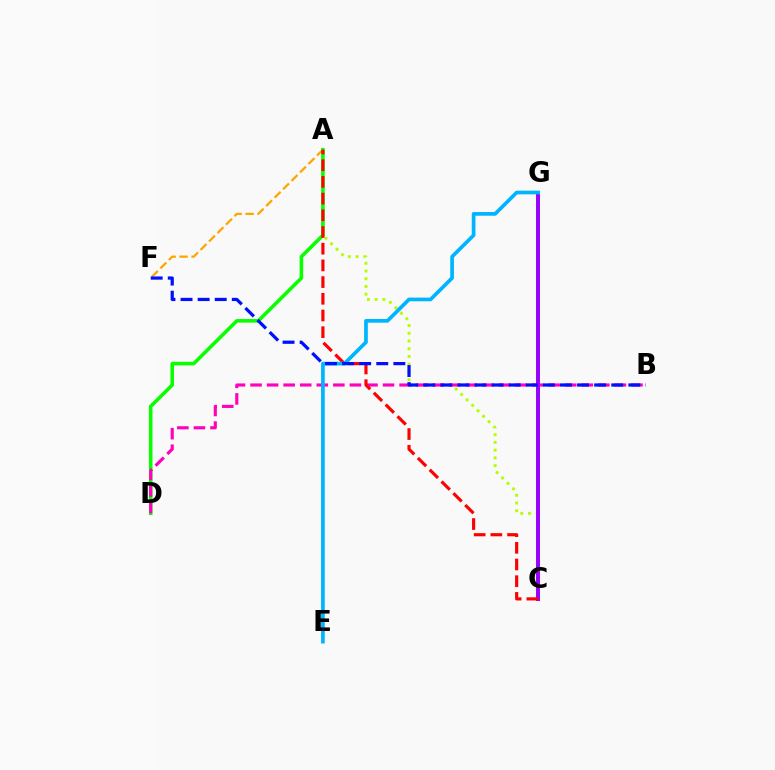{('A', 'F'): [{'color': '#ffa500', 'line_style': 'dashed', 'thickness': 1.62}], ('C', 'G'): [{'color': '#00ff9d', 'line_style': 'solid', 'thickness': 2.72}, {'color': '#9b00ff', 'line_style': 'solid', 'thickness': 2.84}], ('A', 'C'): [{'color': '#b3ff00', 'line_style': 'dotted', 'thickness': 2.1}, {'color': '#ff0000', 'line_style': 'dashed', 'thickness': 2.27}], ('A', 'D'): [{'color': '#08ff00', 'line_style': 'solid', 'thickness': 2.57}], ('B', 'D'): [{'color': '#ff00bd', 'line_style': 'dashed', 'thickness': 2.25}], ('E', 'G'): [{'color': '#00b5ff', 'line_style': 'solid', 'thickness': 2.66}], ('B', 'F'): [{'color': '#0010ff', 'line_style': 'dashed', 'thickness': 2.32}]}